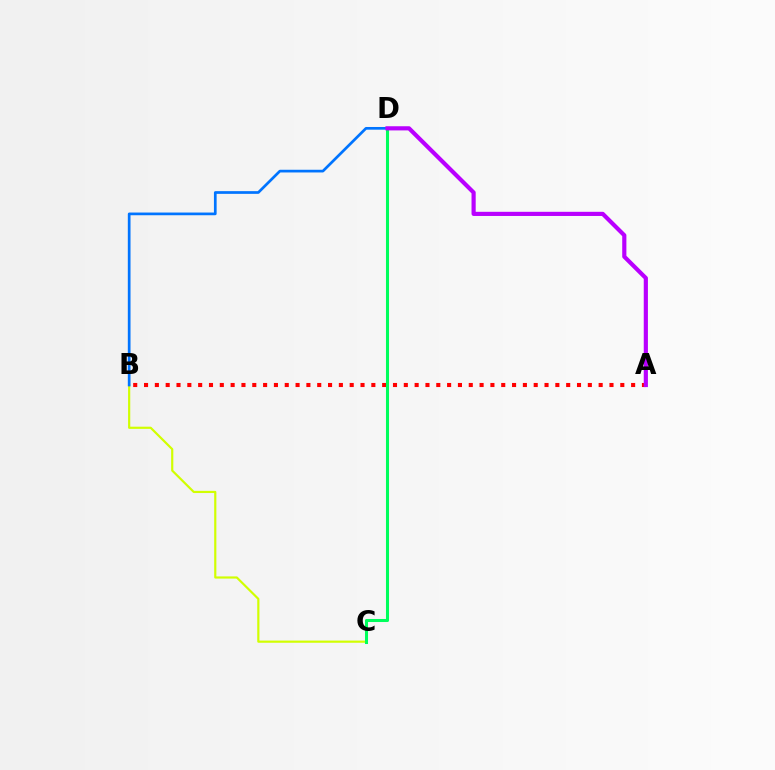{('B', 'C'): [{'color': '#d1ff00', 'line_style': 'solid', 'thickness': 1.57}], ('A', 'B'): [{'color': '#ff0000', 'line_style': 'dotted', 'thickness': 2.94}], ('B', 'D'): [{'color': '#0074ff', 'line_style': 'solid', 'thickness': 1.94}], ('C', 'D'): [{'color': '#00ff5c', 'line_style': 'solid', 'thickness': 2.2}], ('A', 'D'): [{'color': '#b900ff', 'line_style': 'solid', 'thickness': 3.0}]}